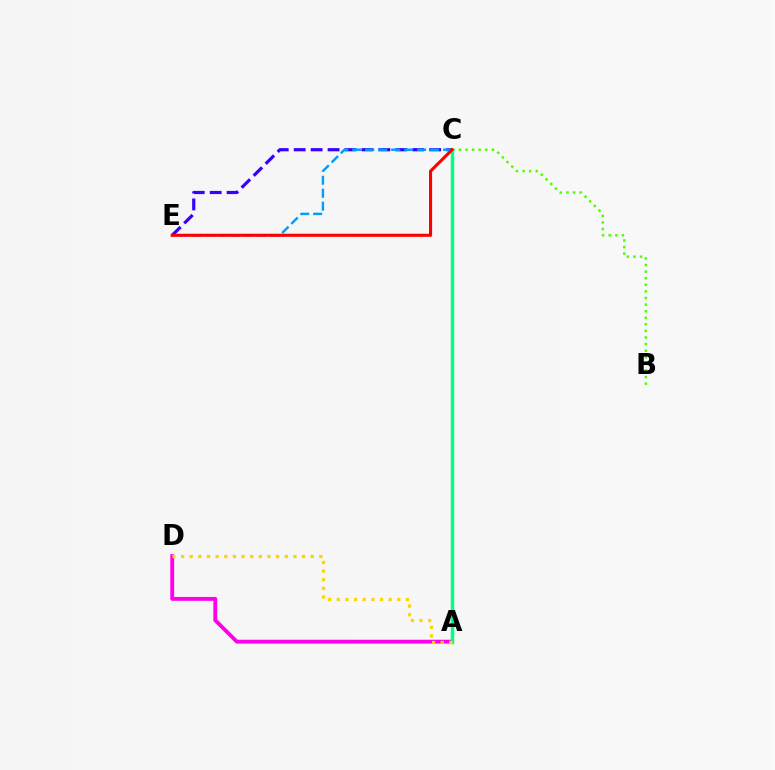{('A', 'D'): [{'color': '#ff00ed', 'line_style': 'solid', 'thickness': 2.78}, {'color': '#ffd500', 'line_style': 'dotted', 'thickness': 2.35}], ('A', 'C'): [{'color': '#00ff86', 'line_style': 'solid', 'thickness': 2.49}], ('B', 'C'): [{'color': '#4fff00', 'line_style': 'dotted', 'thickness': 1.79}], ('C', 'E'): [{'color': '#3700ff', 'line_style': 'dashed', 'thickness': 2.3}, {'color': '#009eff', 'line_style': 'dashed', 'thickness': 1.76}, {'color': '#ff0000', 'line_style': 'solid', 'thickness': 2.22}]}